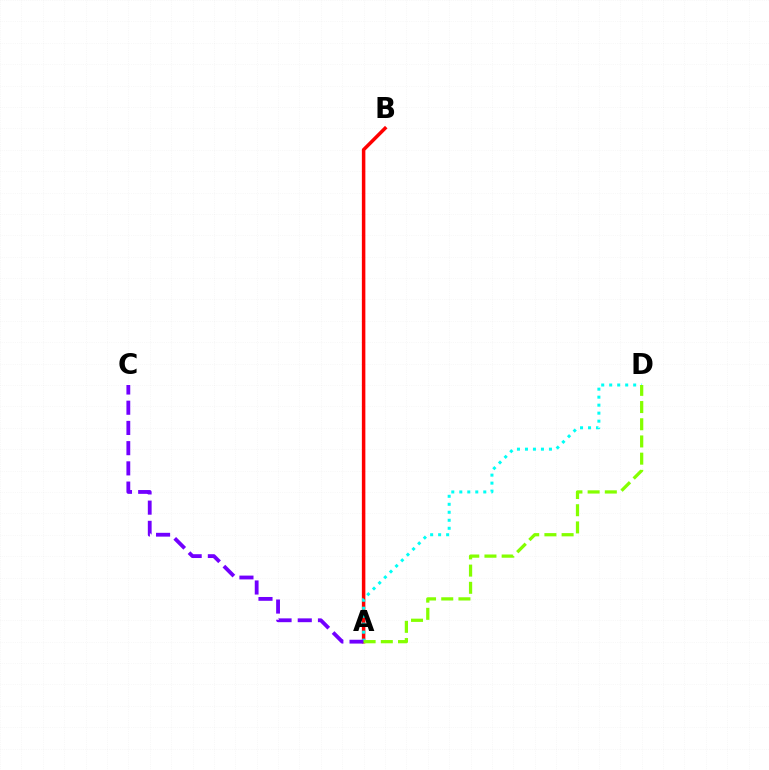{('A', 'B'): [{'color': '#ff0000', 'line_style': 'solid', 'thickness': 2.52}], ('A', 'D'): [{'color': '#00fff6', 'line_style': 'dotted', 'thickness': 2.17}, {'color': '#84ff00', 'line_style': 'dashed', 'thickness': 2.34}], ('A', 'C'): [{'color': '#7200ff', 'line_style': 'dashed', 'thickness': 2.75}]}